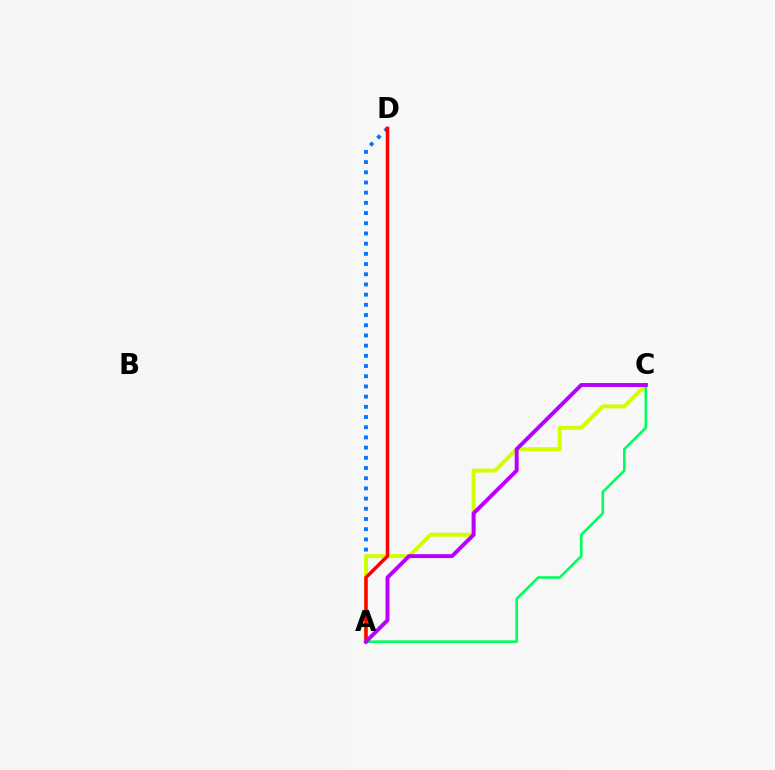{('A', 'D'): [{'color': '#0074ff', 'line_style': 'dotted', 'thickness': 2.77}, {'color': '#ff0000', 'line_style': 'solid', 'thickness': 2.5}], ('A', 'C'): [{'color': '#d1ff00', 'line_style': 'solid', 'thickness': 2.83}, {'color': '#00ff5c', 'line_style': 'solid', 'thickness': 1.87}, {'color': '#b900ff', 'line_style': 'solid', 'thickness': 2.83}]}